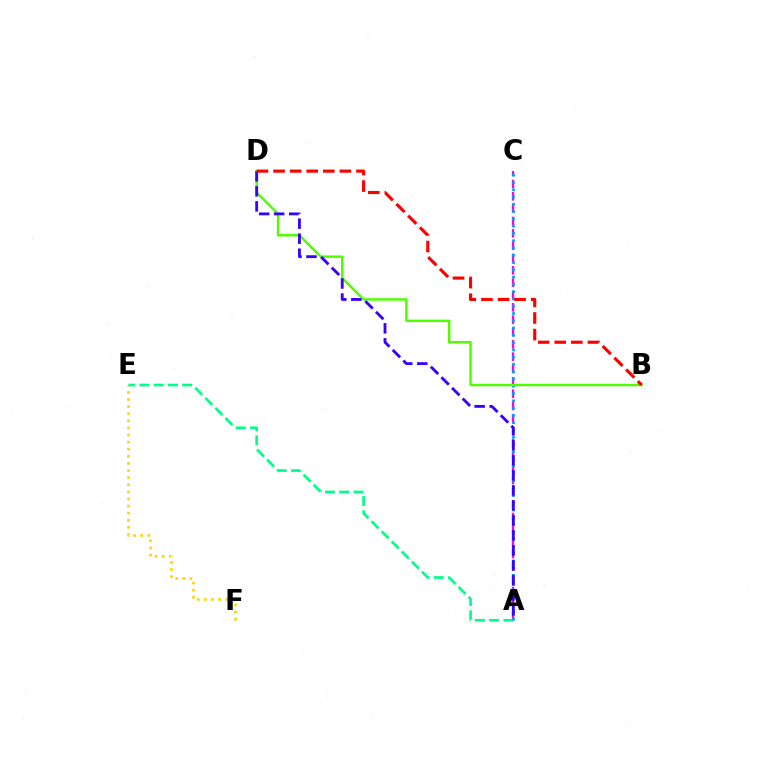{('E', 'F'): [{'color': '#ffd500', 'line_style': 'dotted', 'thickness': 1.93}], ('A', 'C'): [{'color': '#ff00ed', 'line_style': 'dashed', 'thickness': 1.68}, {'color': '#009eff', 'line_style': 'dotted', 'thickness': 1.98}], ('A', 'E'): [{'color': '#00ff86', 'line_style': 'dashed', 'thickness': 1.94}], ('B', 'D'): [{'color': '#4fff00', 'line_style': 'solid', 'thickness': 1.78}, {'color': '#ff0000', 'line_style': 'dashed', 'thickness': 2.25}], ('A', 'D'): [{'color': '#3700ff', 'line_style': 'dashed', 'thickness': 2.04}]}